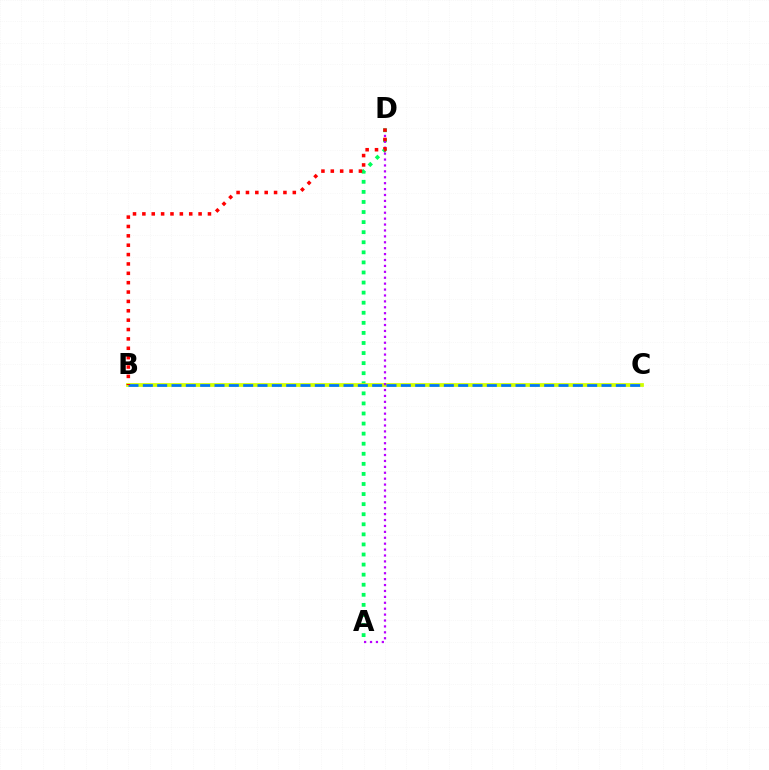{('A', 'D'): [{'color': '#00ff5c', 'line_style': 'dotted', 'thickness': 2.74}, {'color': '#b900ff', 'line_style': 'dotted', 'thickness': 1.61}], ('B', 'C'): [{'color': '#d1ff00', 'line_style': 'solid', 'thickness': 2.71}, {'color': '#0074ff', 'line_style': 'dashed', 'thickness': 1.95}], ('B', 'D'): [{'color': '#ff0000', 'line_style': 'dotted', 'thickness': 2.55}]}